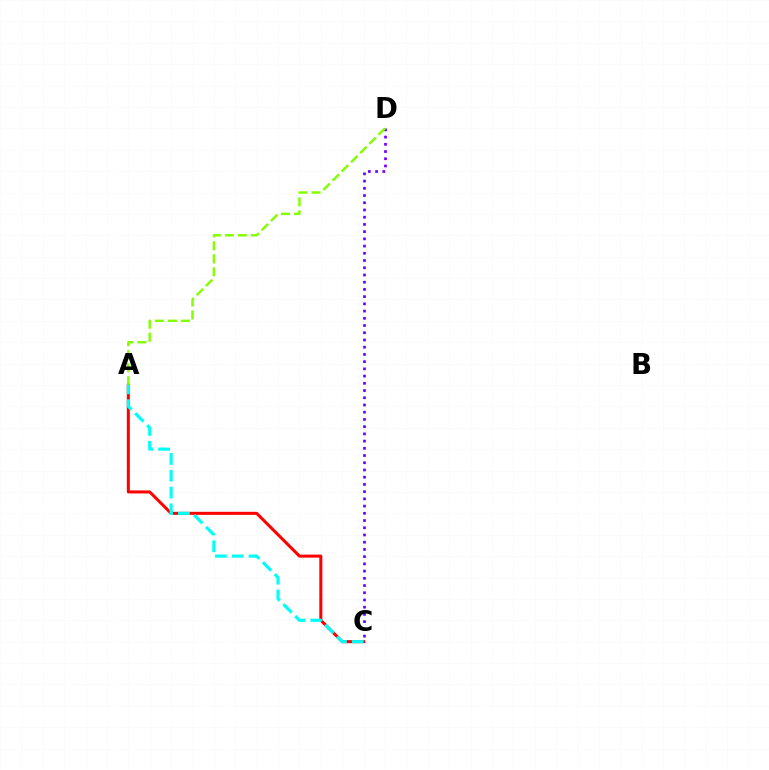{('A', 'C'): [{'color': '#ff0000', 'line_style': 'solid', 'thickness': 2.18}, {'color': '#00fff6', 'line_style': 'dashed', 'thickness': 2.28}], ('C', 'D'): [{'color': '#7200ff', 'line_style': 'dotted', 'thickness': 1.96}], ('A', 'D'): [{'color': '#84ff00', 'line_style': 'dashed', 'thickness': 1.77}]}